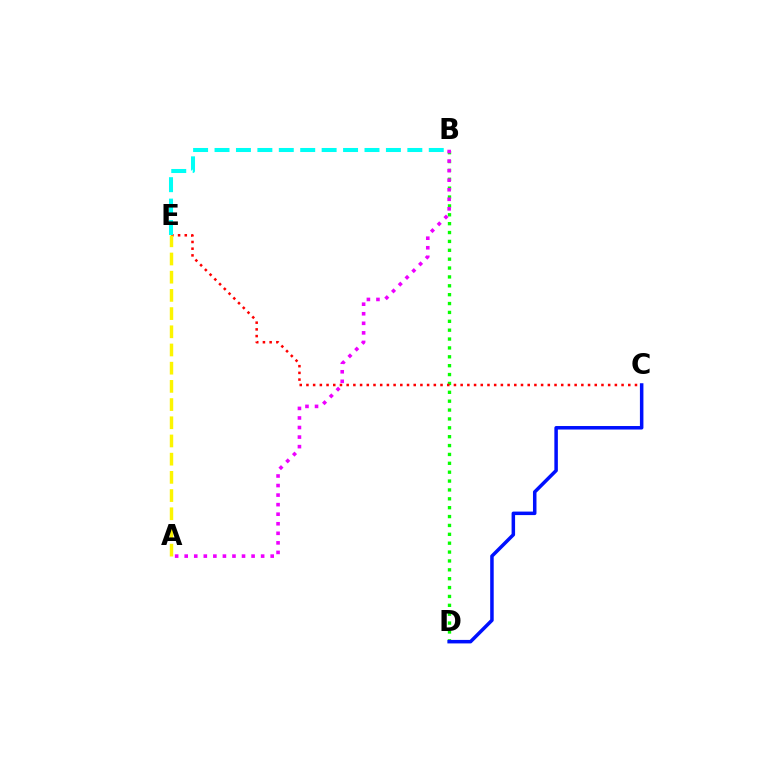{('B', 'D'): [{'color': '#08ff00', 'line_style': 'dotted', 'thickness': 2.41}], ('C', 'E'): [{'color': '#ff0000', 'line_style': 'dotted', 'thickness': 1.82}], ('A', 'E'): [{'color': '#fcf500', 'line_style': 'dashed', 'thickness': 2.47}], ('A', 'B'): [{'color': '#ee00ff', 'line_style': 'dotted', 'thickness': 2.6}], ('C', 'D'): [{'color': '#0010ff', 'line_style': 'solid', 'thickness': 2.52}], ('B', 'E'): [{'color': '#00fff6', 'line_style': 'dashed', 'thickness': 2.91}]}